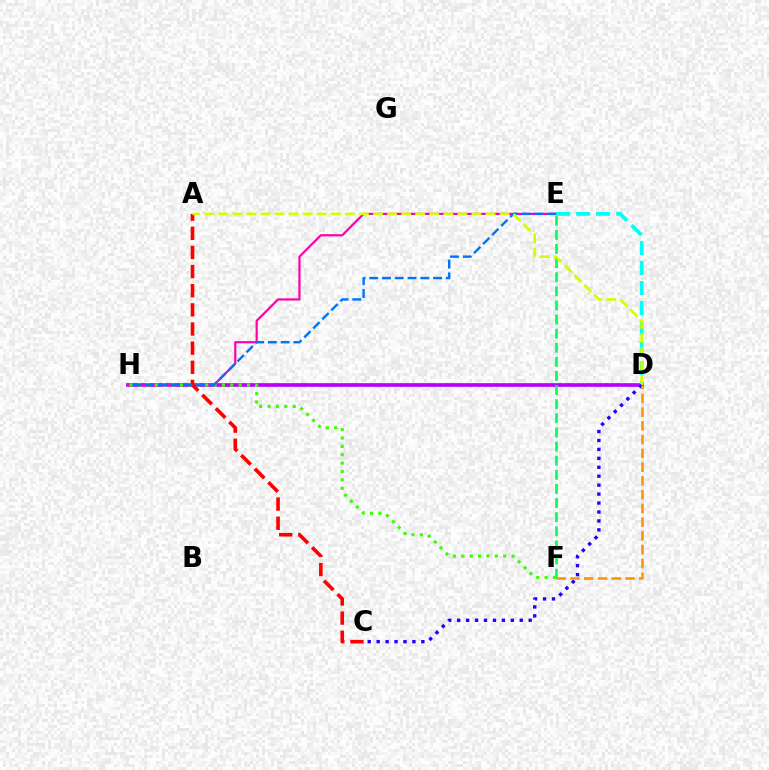{('D', 'H'): [{'color': '#b900ff', 'line_style': 'solid', 'thickness': 2.66}], ('E', 'H'): [{'color': '#ff00ac', 'line_style': 'solid', 'thickness': 1.58}, {'color': '#0074ff', 'line_style': 'dashed', 'thickness': 1.73}], ('D', 'E'): [{'color': '#00fff6', 'line_style': 'dashed', 'thickness': 2.72}], ('E', 'F'): [{'color': '#00ff5c', 'line_style': 'dashed', 'thickness': 1.92}], ('F', 'H'): [{'color': '#3dff00', 'line_style': 'dotted', 'thickness': 2.28}], ('A', 'C'): [{'color': '#ff0000', 'line_style': 'dashed', 'thickness': 2.6}], ('A', 'D'): [{'color': '#d1ff00', 'line_style': 'dashed', 'thickness': 1.91}], ('C', 'D'): [{'color': '#2500ff', 'line_style': 'dotted', 'thickness': 2.43}], ('D', 'F'): [{'color': '#ff9400', 'line_style': 'dashed', 'thickness': 1.87}]}